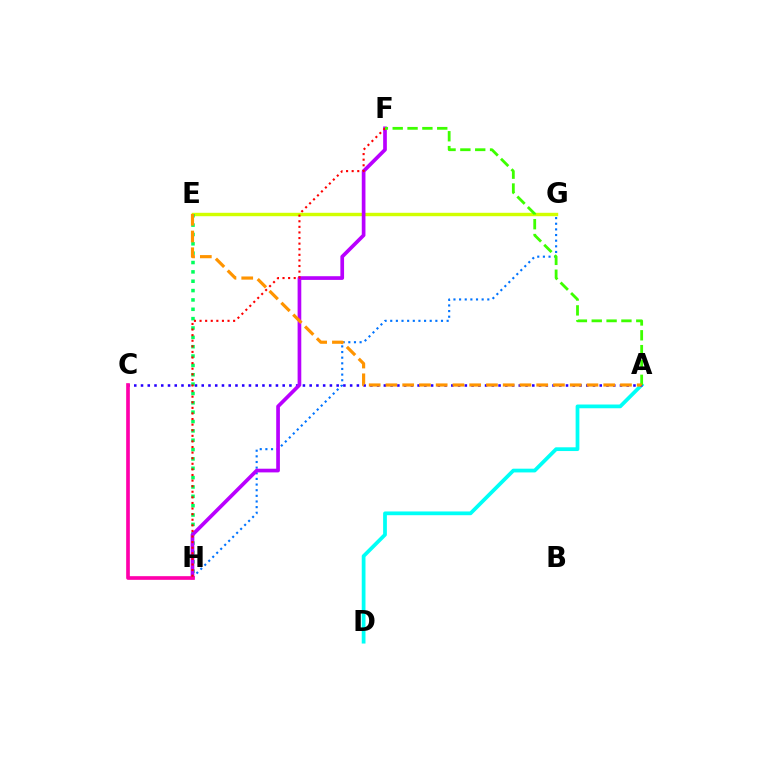{('G', 'H'): [{'color': '#0074ff', 'line_style': 'dotted', 'thickness': 1.53}], ('E', 'G'): [{'color': '#d1ff00', 'line_style': 'solid', 'thickness': 2.45}], ('A', 'D'): [{'color': '#00fff6', 'line_style': 'solid', 'thickness': 2.7}], ('A', 'C'): [{'color': '#2500ff', 'line_style': 'dotted', 'thickness': 1.83}], ('E', 'H'): [{'color': '#00ff5c', 'line_style': 'dotted', 'thickness': 2.54}], ('F', 'H'): [{'color': '#b900ff', 'line_style': 'solid', 'thickness': 2.65}, {'color': '#ff0000', 'line_style': 'dotted', 'thickness': 1.52}], ('C', 'H'): [{'color': '#ff00ac', 'line_style': 'solid', 'thickness': 2.64}], ('A', 'F'): [{'color': '#3dff00', 'line_style': 'dashed', 'thickness': 2.02}], ('A', 'E'): [{'color': '#ff9400', 'line_style': 'dashed', 'thickness': 2.28}]}